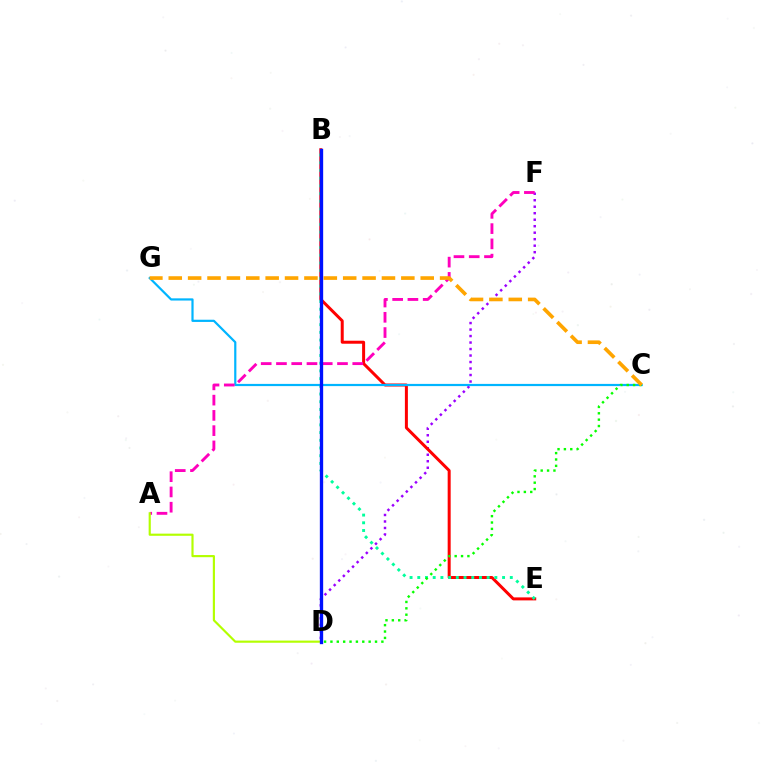{('D', 'F'): [{'color': '#9b00ff', 'line_style': 'dotted', 'thickness': 1.77}], ('B', 'E'): [{'color': '#ff0000', 'line_style': 'solid', 'thickness': 2.16}, {'color': '#00ff9d', 'line_style': 'dotted', 'thickness': 2.09}], ('C', 'G'): [{'color': '#00b5ff', 'line_style': 'solid', 'thickness': 1.58}, {'color': '#ffa500', 'line_style': 'dashed', 'thickness': 2.63}], ('C', 'D'): [{'color': '#08ff00', 'line_style': 'dotted', 'thickness': 1.73}], ('A', 'F'): [{'color': '#ff00bd', 'line_style': 'dashed', 'thickness': 2.07}], ('A', 'D'): [{'color': '#b3ff00', 'line_style': 'solid', 'thickness': 1.56}], ('B', 'D'): [{'color': '#0010ff', 'line_style': 'solid', 'thickness': 2.39}]}